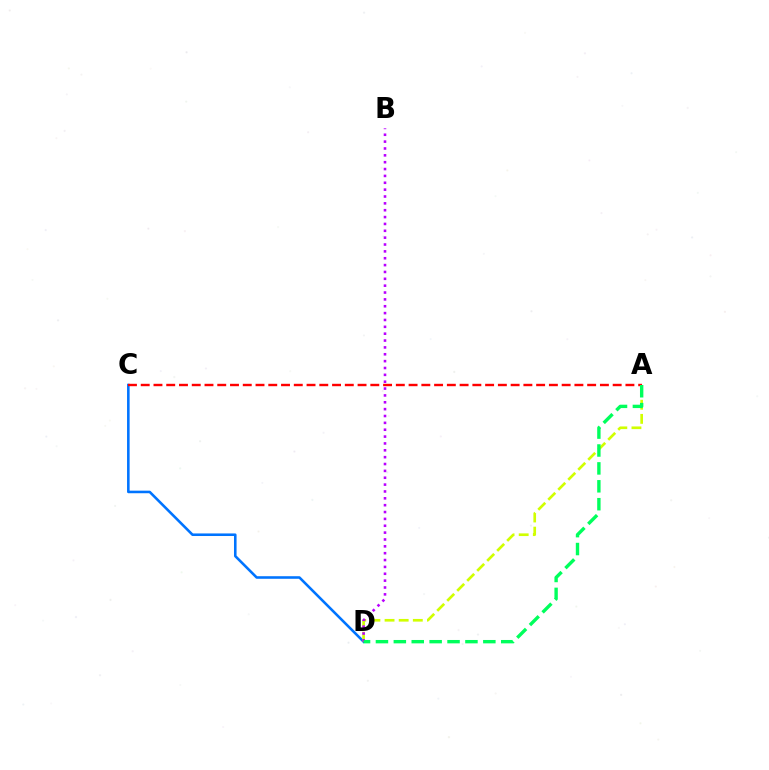{('C', 'D'): [{'color': '#0074ff', 'line_style': 'solid', 'thickness': 1.86}], ('A', 'D'): [{'color': '#d1ff00', 'line_style': 'dashed', 'thickness': 1.92}, {'color': '#00ff5c', 'line_style': 'dashed', 'thickness': 2.43}], ('A', 'C'): [{'color': '#ff0000', 'line_style': 'dashed', 'thickness': 1.73}], ('B', 'D'): [{'color': '#b900ff', 'line_style': 'dotted', 'thickness': 1.86}]}